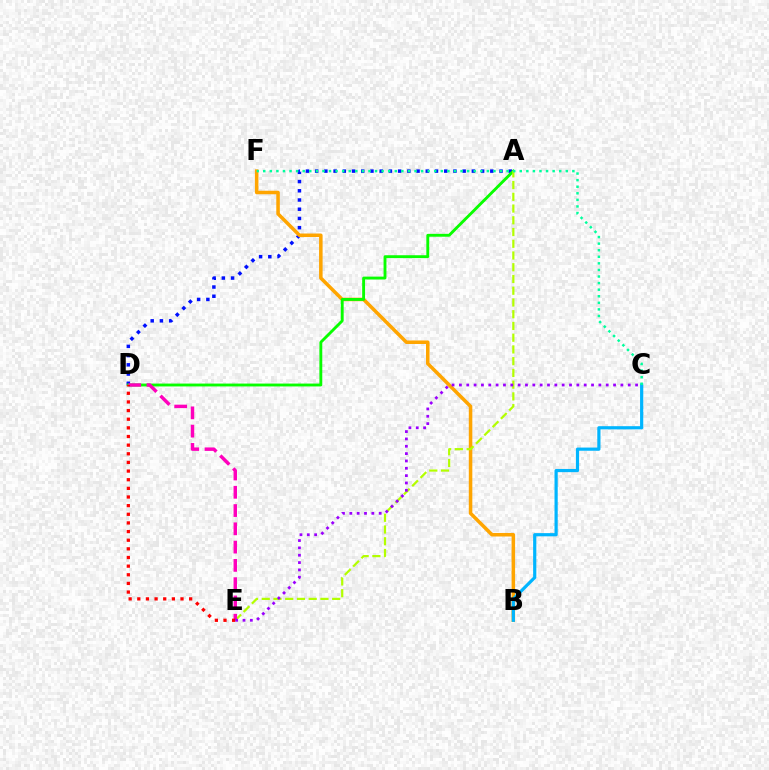{('A', 'D'): [{'color': '#0010ff', 'line_style': 'dotted', 'thickness': 2.5}, {'color': '#08ff00', 'line_style': 'solid', 'thickness': 2.07}], ('B', 'F'): [{'color': '#ffa500', 'line_style': 'solid', 'thickness': 2.54}], ('B', 'C'): [{'color': '#00b5ff', 'line_style': 'solid', 'thickness': 2.3}], ('A', 'E'): [{'color': '#b3ff00', 'line_style': 'dashed', 'thickness': 1.59}], ('D', 'E'): [{'color': '#ff00bd', 'line_style': 'dashed', 'thickness': 2.48}, {'color': '#ff0000', 'line_style': 'dotted', 'thickness': 2.35}], ('C', 'F'): [{'color': '#00ff9d', 'line_style': 'dotted', 'thickness': 1.79}], ('C', 'E'): [{'color': '#9b00ff', 'line_style': 'dotted', 'thickness': 1.99}]}